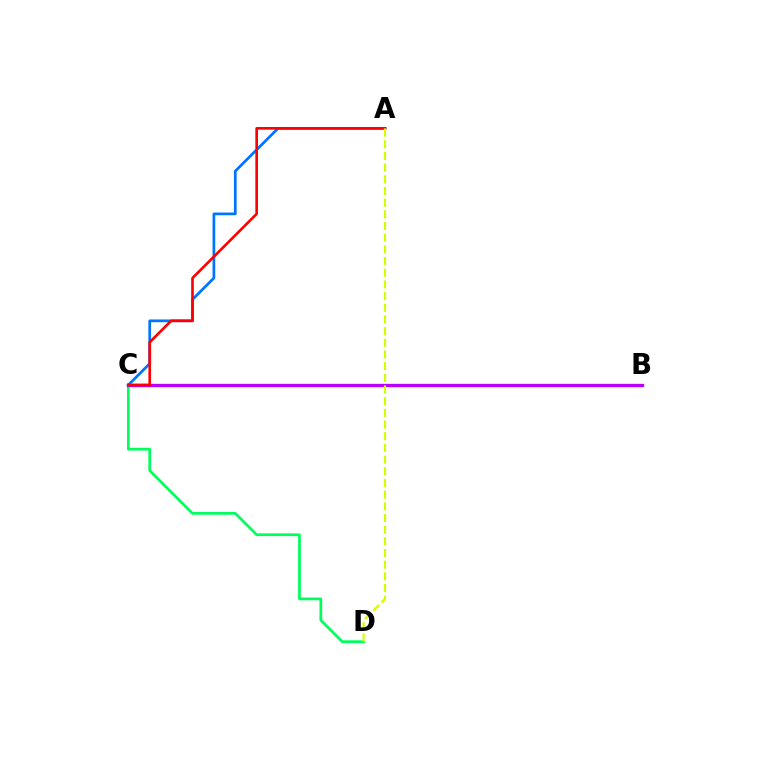{('C', 'D'): [{'color': '#00ff5c', 'line_style': 'solid', 'thickness': 1.96}], ('B', 'C'): [{'color': '#b900ff', 'line_style': 'solid', 'thickness': 2.39}], ('A', 'C'): [{'color': '#0074ff', 'line_style': 'solid', 'thickness': 1.96}, {'color': '#ff0000', 'line_style': 'solid', 'thickness': 1.91}], ('A', 'D'): [{'color': '#d1ff00', 'line_style': 'dashed', 'thickness': 1.59}]}